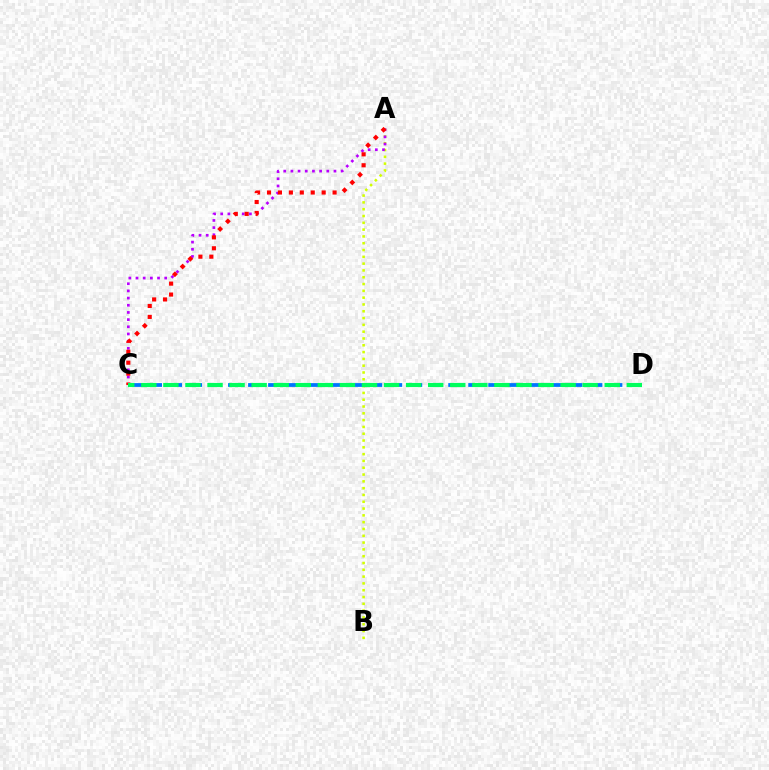{('A', 'B'): [{'color': '#d1ff00', 'line_style': 'dotted', 'thickness': 1.85}], ('A', 'C'): [{'color': '#b900ff', 'line_style': 'dotted', 'thickness': 1.95}, {'color': '#ff0000', 'line_style': 'dotted', 'thickness': 2.97}], ('C', 'D'): [{'color': '#0074ff', 'line_style': 'dashed', 'thickness': 2.72}, {'color': '#00ff5c', 'line_style': 'dashed', 'thickness': 3.0}]}